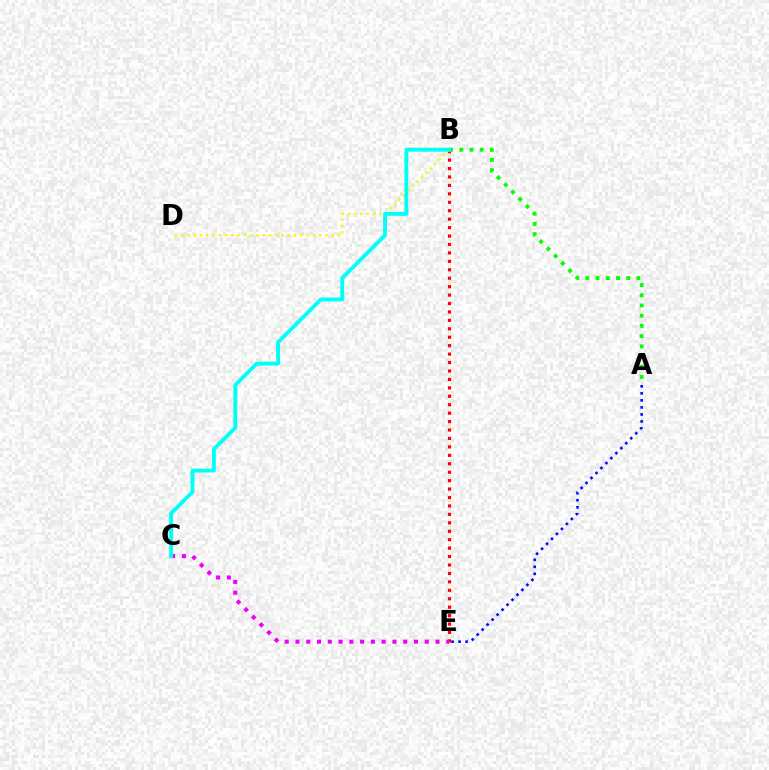{('A', 'B'): [{'color': '#08ff00', 'line_style': 'dotted', 'thickness': 2.78}], ('A', 'E'): [{'color': '#0010ff', 'line_style': 'dotted', 'thickness': 1.91}], ('B', 'E'): [{'color': '#ff0000', 'line_style': 'dotted', 'thickness': 2.29}], ('C', 'E'): [{'color': '#ee00ff', 'line_style': 'dotted', 'thickness': 2.93}], ('B', 'D'): [{'color': '#fcf500', 'line_style': 'dotted', 'thickness': 1.71}], ('B', 'C'): [{'color': '#00fff6', 'line_style': 'solid', 'thickness': 2.77}]}